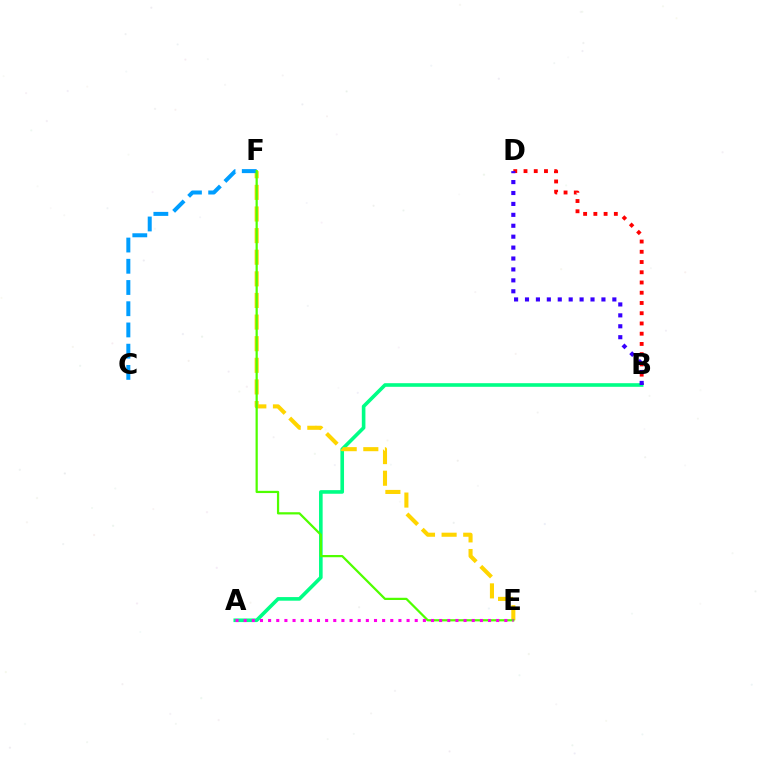{('B', 'D'): [{'color': '#ff0000', 'line_style': 'dotted', 'thickness': 2.78}, {'color': '#3700ff', 'line_style': 'dotted', 'thickness': 2.97}], ('A', 'B'): [{'color': '#00ff86', 'line_style': 'solid', 'thickness': 2.6}], ('E', 'F'): [{'color': '#ffd500', 'line_style': 'dashed', 'thickness': 2.94}, {'color': '#4fff00', 'line_style': 'solid', 'thickness': 1.61}], ('C', 'F'): [{'color': '#009eff', 'line_style': 'dashed', 'thickness': 2.88}], ('A', 'E'): [{'color': '#ff00ed', 'line_style': 'dotted', 'thickness': 2.21}]}